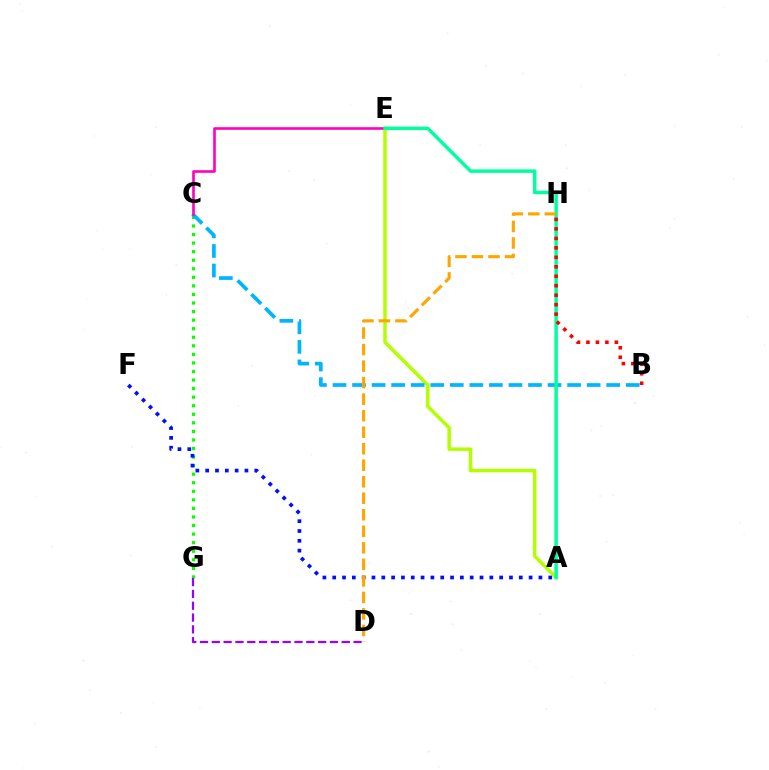{('C', 'G'): [{'color': '#08ff00', 'line_style': 'dotted', 'thickness': 2.33}], ('A', 'E'): [{'color': '#b3ff00', 'line_style': 'solid', 'thickness': 2.51}, {'color': '#00ff9d', 'line_style': 'solid', 'thickness': 2.5}], ('B', 'C'): [{'color': '#00b5ff', 'line_style': 'dashed', 'thickness': 2.66}], ('A', 'F'): [{'color': '#0010ff', 'line_style': 'dotted', 'thickness': 2.67}], ('C', 'E'): [{'color': '#ff00bd', 'line_style': 'solid', 'thickness': 1.88}], ('B', 'H'): [{'color': '#ff0000', 'line_style': 'dotted', 'thickness': 2.57}], ('D', 'G'): [{'color': '#9b00ff', 'line_style': 'dashed', 'thickness': 1.6}], ('D', 'H'): [{'color': '#ffa500', 'line_style': 'dashed', 'thickness': 2.24}]}